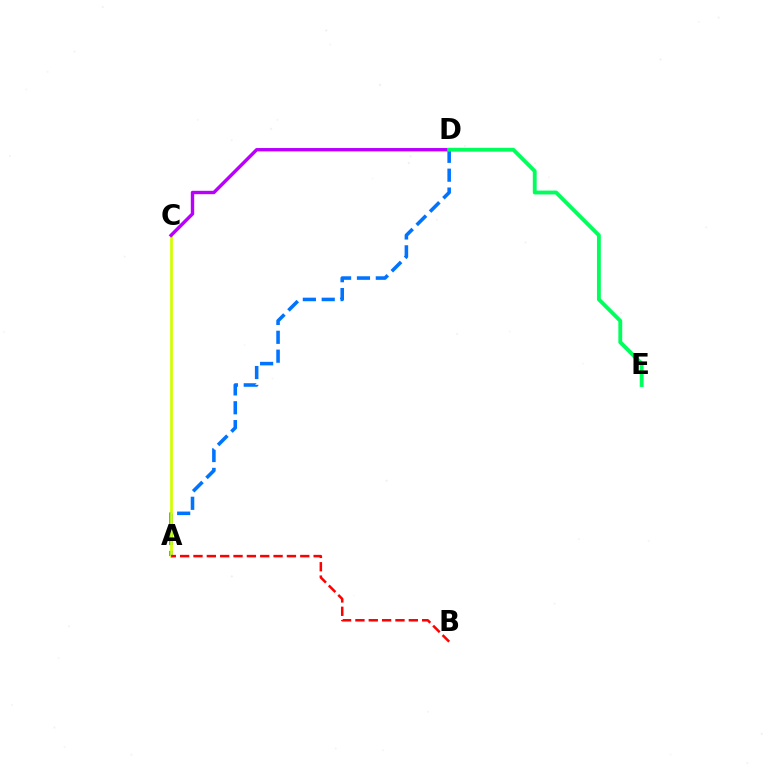{('A', 'D'): [{'color': '#0074ff', 'line_style': 'dashed', 'thickness': 2.56}], ('A', 'C'): [{'color': '#d1ff00', 'line_style': 'solid', 'thickness': 1.95}], ('C', 'D'): [{'color': '#b900ff', 'line_style': 'solid', 'thickness': 2.45}], ('A', 'B'): [{'color': '#ff0000', 'line_style': 'dashed', 'thickness': 1.81}], ('D', 'E'): [{'color': '#00ff5c', 'line_style': 'solid', 'thickness': 2.78}]}